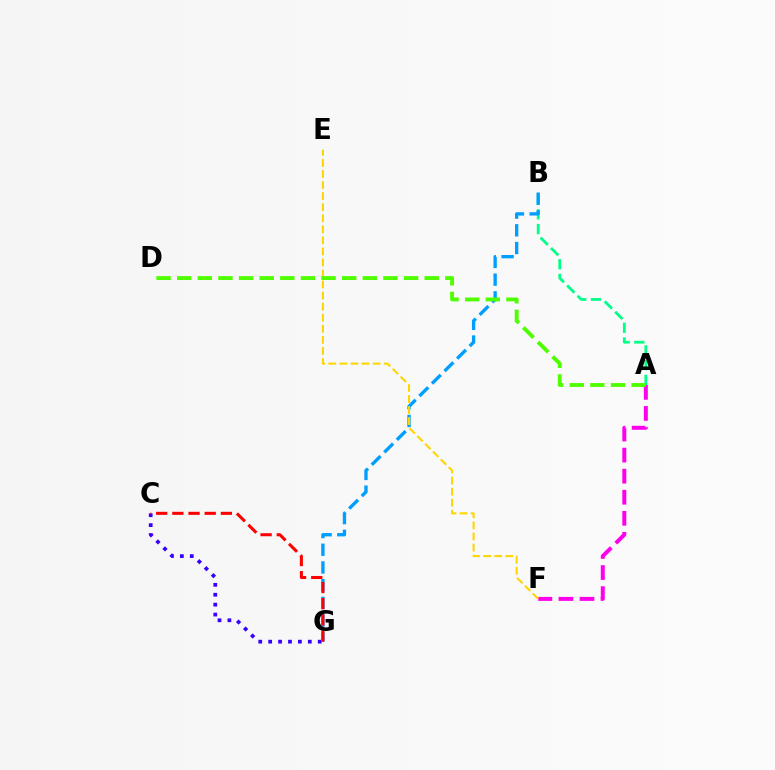{('C', 'G'): [{'color': '#3700ff', 'line_style': 'dotted', 'thickness': 2.69}, {'color': '#ff0000', 'line_style': 'dashed', 'thickness': 2.2}], ('A', 'B'): [{'color': '#00ff86', 'line_style': 'dashed', 'thickness': 2.0}], ('A', 'F'): [{'color': '#ff00ed', 'line_style': 'dashed', 'thickness': 2.86}], ('B', 'G'): [{'color': '#009eff', 'line_style': 'dashed', 'thickness': 2.41}], ('E', 'F'): [{'color': '#ffd500', 'line_style': 'dashed', 'thickness': 1.5}], ('A', 'D'): [{'color': '#4fff00', 'line_style': 'dashed', 'thickness': 2.8}]}